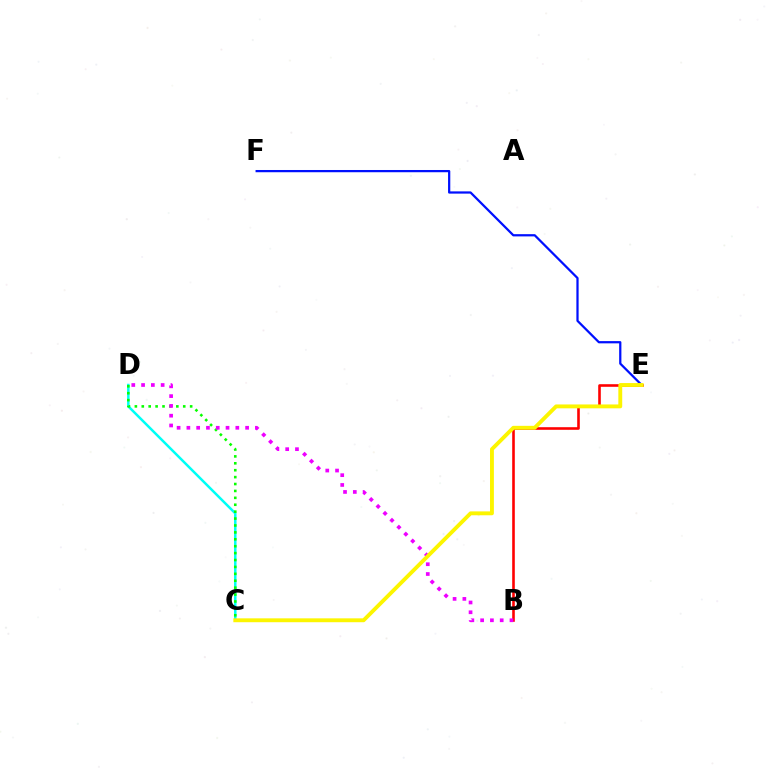{('B', 'E'): [{'color': '#ff0000', 'line_style': 'solid', 'thickness': 1.87}], ('E', 'F'): [{'color': '#0010ff', 'line_style': 'solid', 'thickness': 1.61}], ('C', 'D'): [{'color': '#00fff6', 'line_style': 'solid', 'thickness': 1.8}, {'color': '#08ff00', 'line_style': 'dotted', 'thickness': 1.88}], ('B', 'D'): [{'color': '#ee00ff', 'line_style': 'dotted', 'thickness': 2.66}], ('C', 'E'): [{'color': '#fcf500', 'line_style': 'solid', 'thickness': 2.79}]}